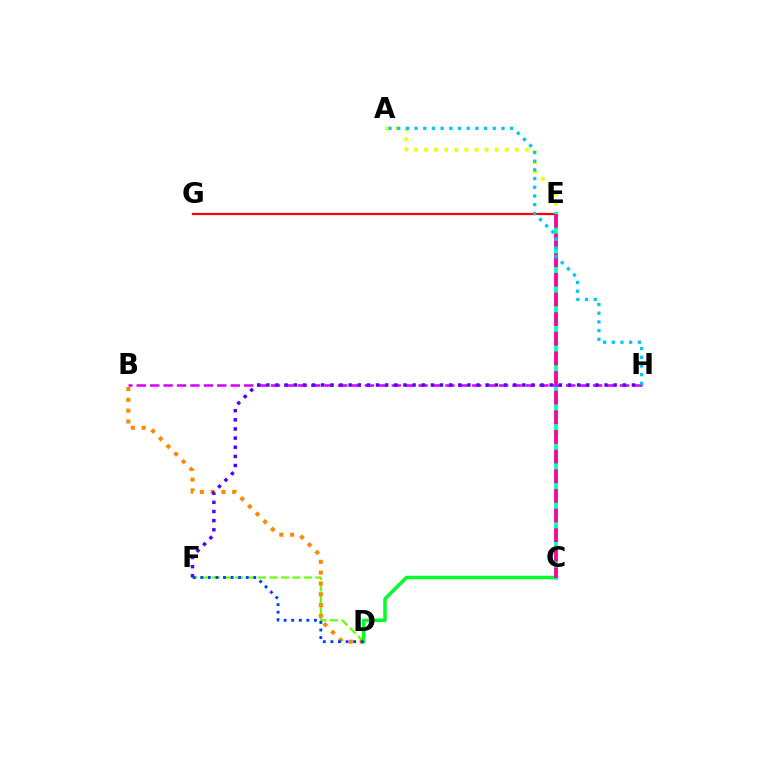{('A', 'E'): [{'color': '#eeff00', 'line_style': 'dotted', 'thickness': 2.74}], ('D', 'F'): [{'color': '#66ff00', 'line_style': 'dashed', 'thickness': 1.56}, {'color': '#003fff', 'line_style': 'dotted', 'thickness': 2.06}], ('E', 'G'): [{'color': '#ff0000', 'line_style': 'solid', 'thickness': 1.58}], ('C', 'D'): [{'color': '#00ff27', 'line_style': 'solid', 'thickness': 2.5}], ('B', 'D'): [{'color': '#ff8800', 'line_style': 'dotted', 'thickness': 2.94}], ('C', 'E'): [{'color': '#00ffaf', 'line_style': 'solid', 'thickness': 2.71}, {'color': '#ff00a0', 'line_style': 'dashed', 'thickness': 2.67}], ('B', 'H'): [{'color': '#d600ff', 'line_style': 'dashed', 'thickness': 1.82}], ('F', 'H'): [{'color': '#4f00ff', 'line_style': 'dotted', 'thickness': 2.48}], ('A', 'H'): [{'color': '#00c7ff', 'line_style': 'dotted', 'thickness': 2.36}]}